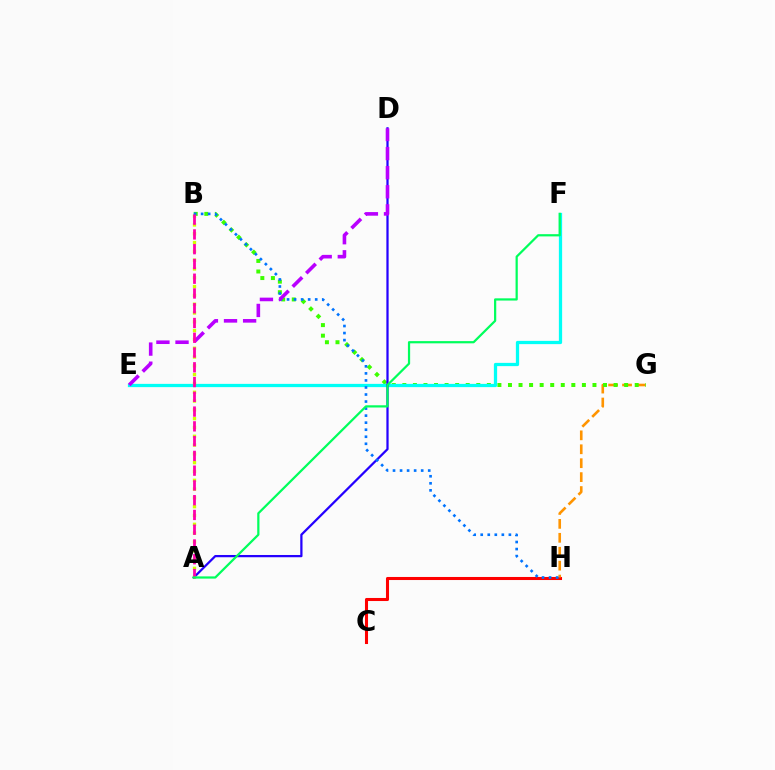{('C', 'H'): [{'color': '#ff0000', 'line_style': 'solid', 'thickness': 2.2}], ('G', 'H'): [{'color': '#ff9400', 'line_style': 'dashed', 'thickness': 1.89}], ('B', 'G'): [{'color': '#3dff00', 'line_style': 'dotted', 'thickness': 2.87}], ('E', 'F'): [{'color': '#00fff6', 'line_style': 'solid', 'thickness': 2.34}], ('A', 'D'): [{'color': '#2500ff', 'line_style': 'solid', 'thickness': 1.62}], ('A', 'B'): [{'color': '#d1ff00', 'line_style': 'dotted', 'thickness': 2.39}, {'color': '#ff00ac', 'line_style': 'dashed', 'thickness': 2.01}], ('B', 'H'): [{'color': '#0074ff', 'line_style': 'dotted', 'thickness': 1.91}], ('D', 'E'): [{'color': '#b900ff', 'line_style': 'dashed', 'thickness': 2.59}], ('A', 'F'): [{'color': '#00ff5c', 'line_style': 'solid', 'thickness': 1.6}]}